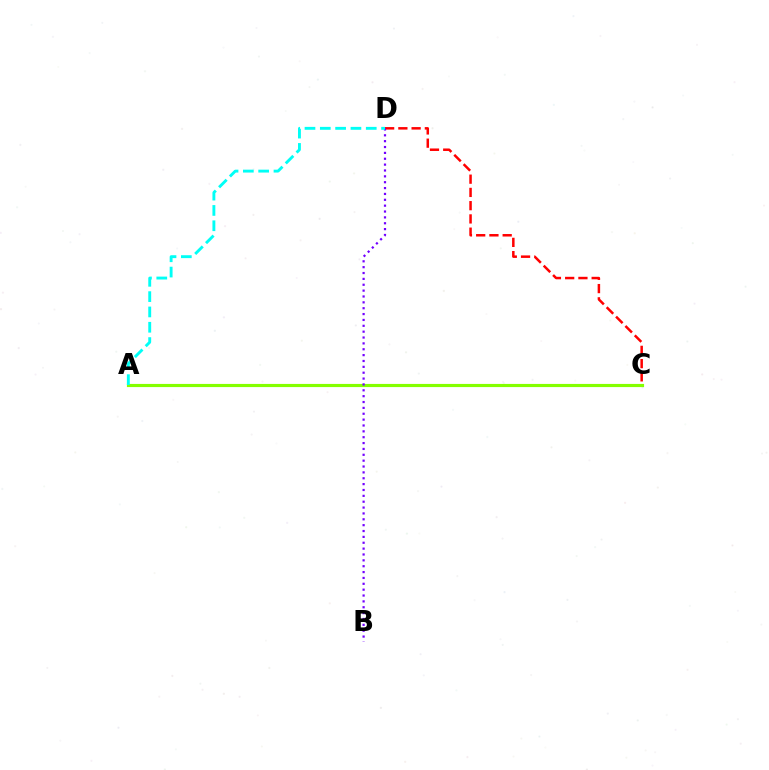{('A', 'C'): [{'color': '#84ff00', 'line_style': 'solid', 'thickness': 2.27}], ('C', 'D'): [{'color': '#ff0000', 'line_style': 'dashed', 'thickness': 1.8}], ('B', 'D'): [{'color': '#7200ff', 'line_style': 'dotted', 'thickness': 1.59}], ('A', 'D'): [{'color': '#00fff6', 'line_style': 'dashed', 'thickness': 2.08}]}